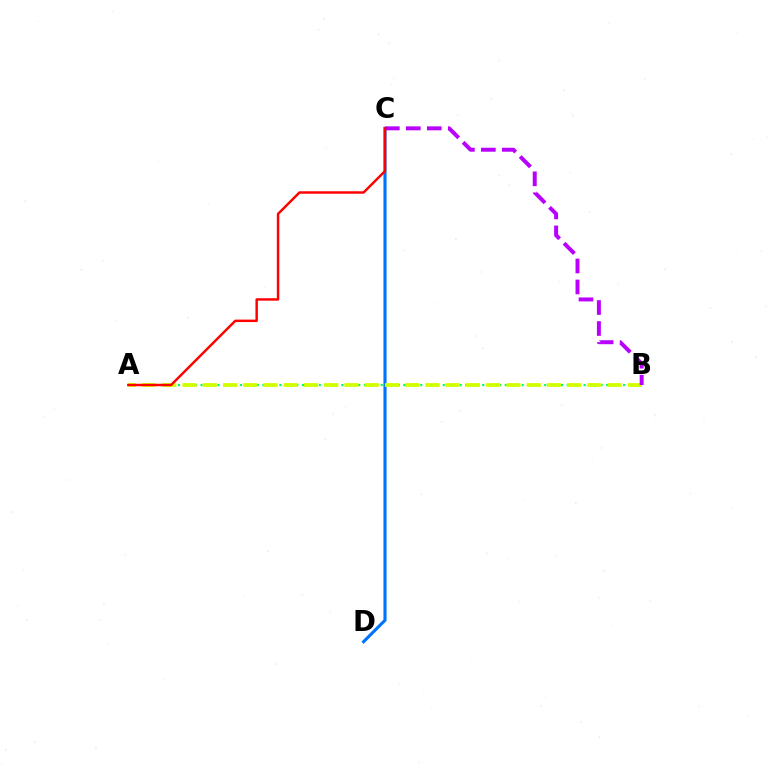{('C', 'D'): [{'color': '#0074ff', 'line_style': 'solid', 'thickness': 2.24}], ('A', 'B'): [{'color': '#00ff5c', 'line_style': 'dotted', 'thickness': 1.53}, {'color': '#d1ff00', 'line_style': 'dashed', 'thickness': 2.75}], ('B', 'C'): [{'color': '#b900ff', 'line_style': 'dashed', 'thickness': 2.85}], ('A', 'C'): [{'color': '#ff0000', 'line_style': 'solid', 'thickness': 1.77}]}